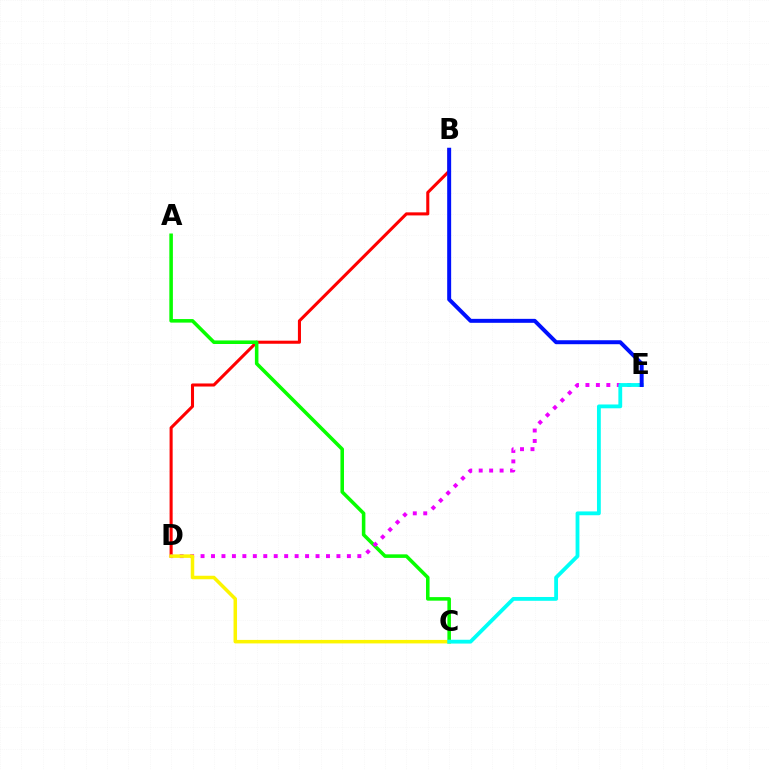{('B', 'D'): [{'color': '#ff0000', 'line_style': 'solid', 'thickness': 2.21}], ('A', 'C'): [{'color': '#08ff00', 'line_style': 'solid', 'thickness': 2.56}], ('D', 'E'): [{'color': '#ee00ff', 'line_style': 'dotted', 'thickness': 2.84}], ('C', 'D'): [{'color': '#fcf500', 'line_style': 'solid', 'thickness': 2.52}], ('C', 'E'): [{'color': '#00fff6', 'line_style': 'solid', 'thickness': 2.75}], ('B', 'E'): [{'color': '#0010ff', 'line_style': 'solid', 'thickness': 2.85}]}